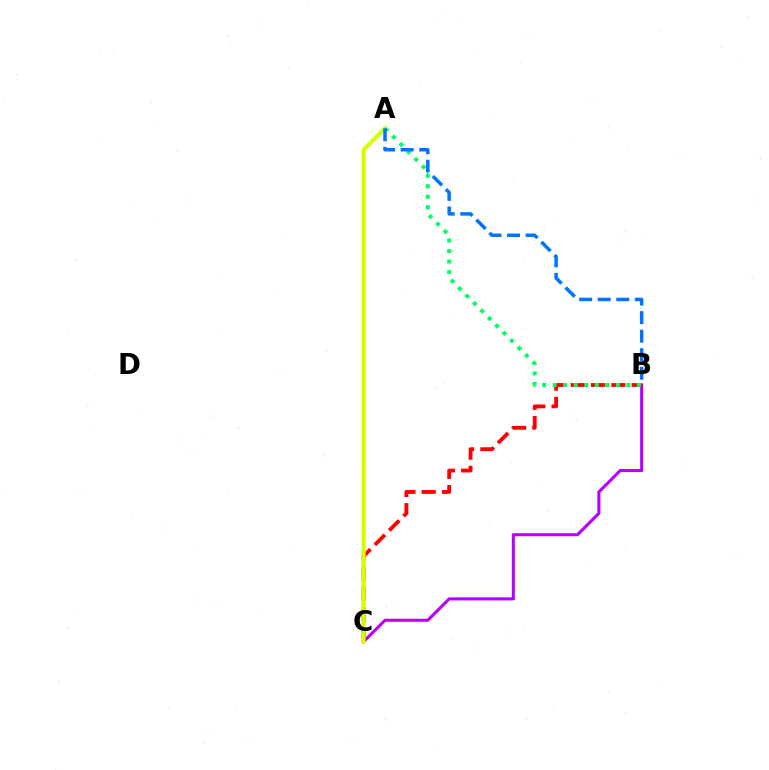{('B', 'C'): [{'color': '#b900ff', 'line_style': 'solid', 'thickness': 2.21}, {'color': '#ff0000', 'line_style': 'dashed', 'thickness': 2.76}], ('A', 'C'): [{'color': '#d1ff00', 'line_style': 'solid', 'thickness': 2.89}], ('A', 'B'): [{'color': '#00ff5c', 'line_style': 'dotted', 'thickness': 2.86}, {'color': '#0074ff', 'line_style': 'dashed', 'thickness': 2.52}]}